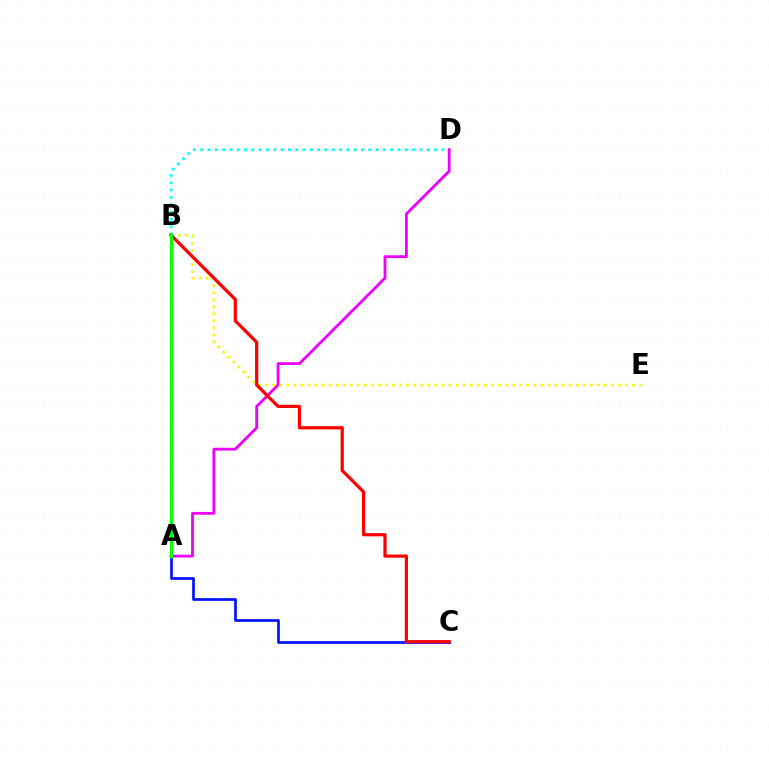{('B', 'D'): [{'color': '#00fff6', 'line_style': 'dotted', 'thickness': 1.98}], ('A', 'C'): [{'color': '#0010ff', 'line_style': 'solid', 'thickness': 1.93}], ('A', 'D'): [{'color': '#ee00ff', 'line_style': 'solid', 'thickness': 2.02}], ('B', 'E'): [{'color': '#fcf500', 'line_style': 'dotted', 'thickness': 1.92}], ('B', 'C'): [{'color': '#ff0000', 'line_style': 'solid', 'thickness': 2.31}], ('A', 'B'): [{'color': '#08ff00', 'line_style': 'solid', 'thickness': 2.43}]}